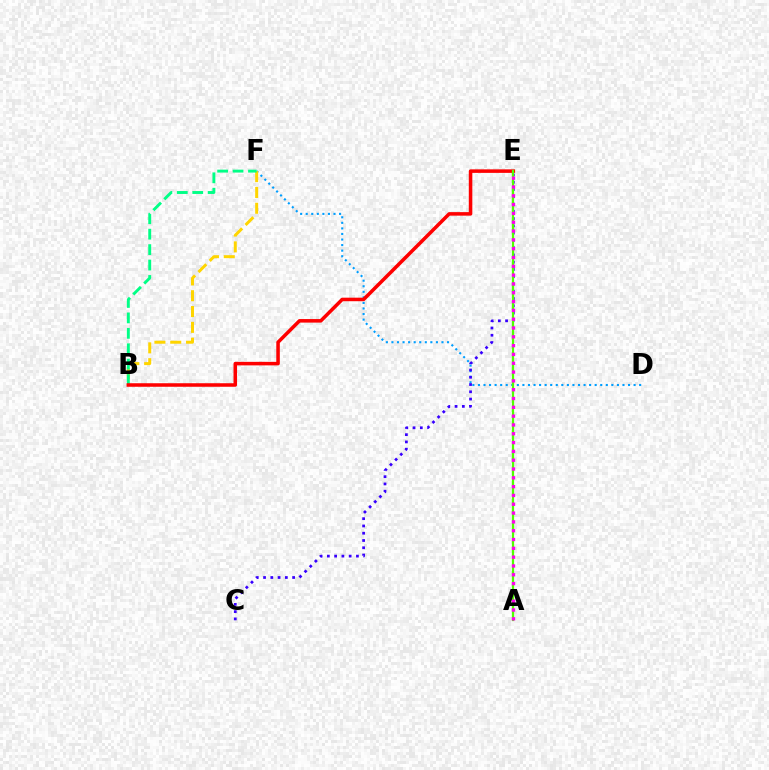{('D', 'F'): [{'color': '#009eff', 'line_style': 'dotted', 'thickness': 1.51}], ('C', 'E'): [{'color': '#3700ff', 'line_style': 'dotted', 'thickness': 1.97}], ('B', 'F'): [{'color': '#ffd500', 'line_style': 'dashed', 'thickness': 2.15}, {'color': '#00ff86', 'line_style': 'dashed', 'thickness': 2.1}], ('B', 'E'): [{'color': '#ff0000', 'line_style': 'solid', 'thickness': 2.54}], ('A', 'E'): [{'color': '#4fff00', 'line_style': 'solid', 'thickness': 1.61}, {'color': '#ff00ed', 'line_style': 'dotted', 'thickness': 2.39}]}